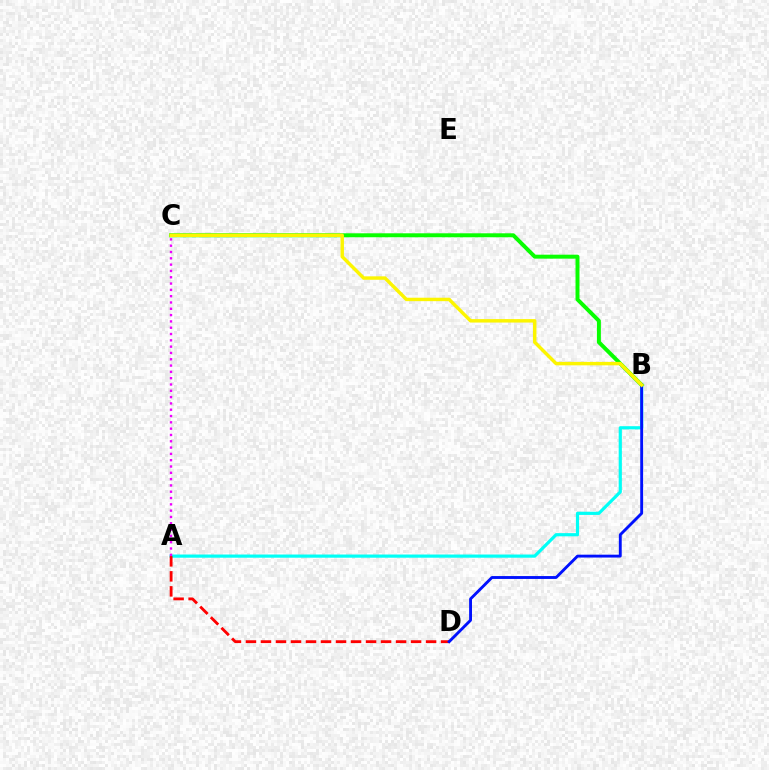{('A', 'B'): [{'color': '#00fff6', 'line_style': 'solid', 'thickness': 2.29}], ('B', 'C'): [{'color': '#08ff00', 'line_style': 'solid', 'thickness': 2.85}, {'color': '#fcf500', 'line_style': 'solid', 'thickness': 2.48}], ('A', 'D'): [{'color': '#ff0000', 'line_style': 'dashed', 'thickness': 2.04}], ('A', 'C'): [{'color': '#ee00ff', 'line_style': 'dotted', 'thickness': 1.71}], ('B', 'D'): [{'color': '#0010ff', 'line_style': 'solid', 'thickness': 2.07}]}